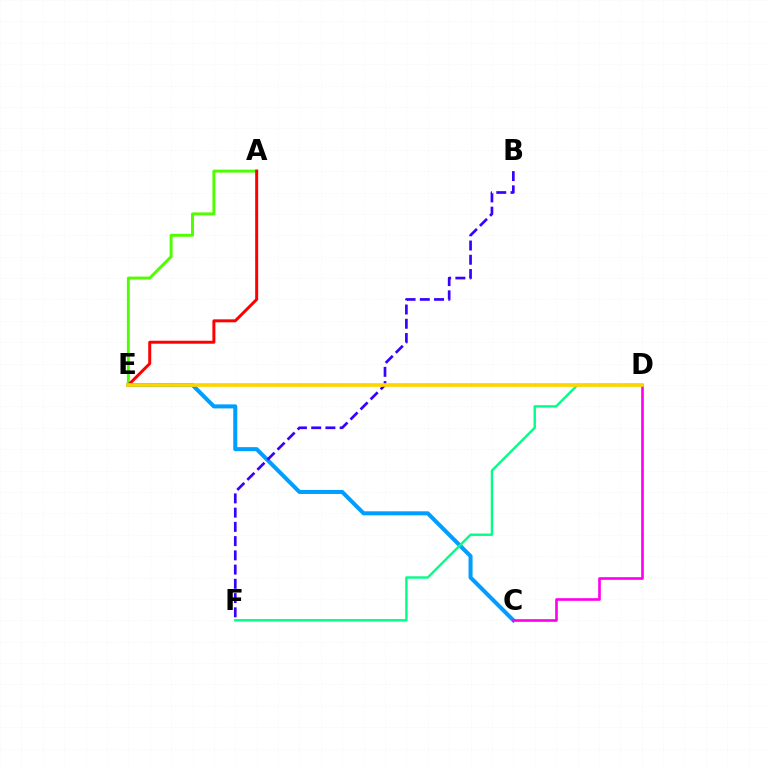{('C', 'E'): [{'color': '#009eff', 'line_style': 'solid', 'thickness': 2.9}], ('A', 'E'): [{'color': '#4fff00', 'line_style': 'solid', 'thickness': 2.12}, {'color': '#ff0000', 'line_style': 'solid', 'thickness': 2.15}], ('D', 'F'): [{'color': '#00ff86', 'line_style': 'solid', 'thickness': 1.72}], ('B', 'F'): [{'color': '#3700ff', 'line_style': 'dashed', 'thickness': 1.93}], ('C', 'D'): [{'color': '#ff00ed', 'line_style': 'solid', 'thickness': 1.9}], ('D', 'E'): [{'color': '#ffd500', 'line_style': 'solid', 'thickness': 2.65}]}